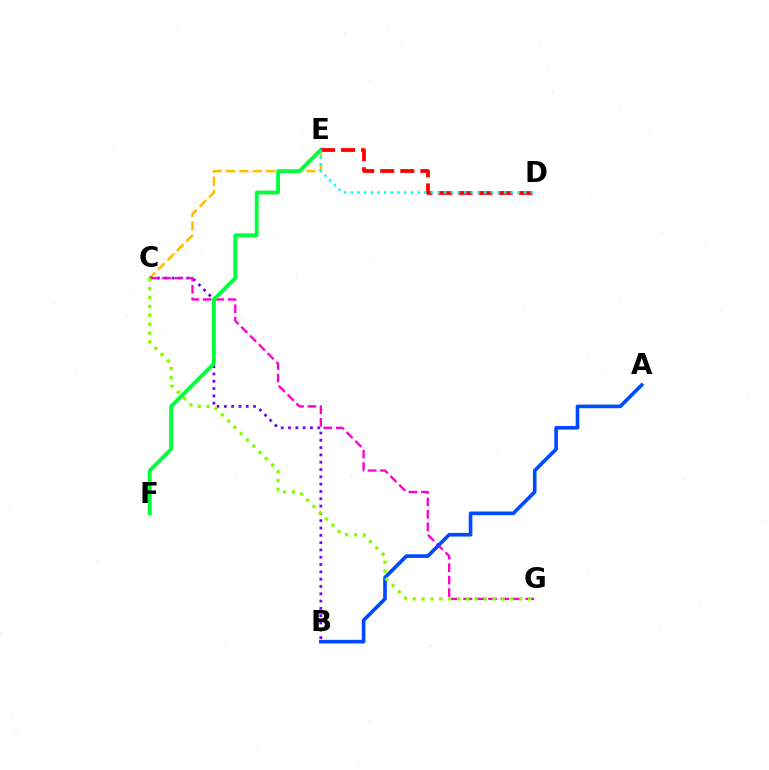{('C', 'E'): [{'color': '#ffbd00', 'line_style': 'dashed', 'thickness': 1.82}], ('B', 'C'): [{'color': '#7200ff', 'line_style': 'dotted', 'thickness': 1.99}], ('C', 'G'): [{'color': '#ff00cf', 'line_style': 'dashed', 'thickness': 1.69}, {'color': '#84ff00', 'line_style': 'dotted', 'thickness': 2.41}], ('A', 'B'): [{'color': '#004bff', 'line_style': 'solid', 'thickness': 2.63}], ('E', 'F'): [{'color': '#00ff39', 'line_style': 'solid', 'thickness': 2.75}], ('D', 'E'): [{'color': '#ff0000', 'line_style': 'dashed', 'thickness': 2.72}, {'color': '#00fff6', 'line_style': 'dotted', 'thickness': 1.81}]}